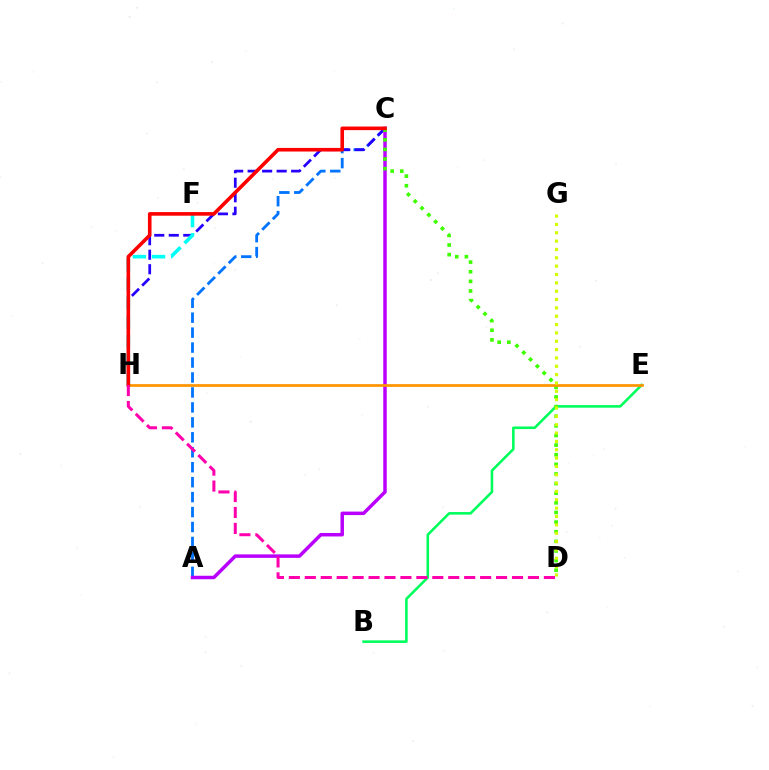{('A', 'C'): [{'color': '#0074ff', 'line_style': 'dashed', 'thickness': 2.03}, {'color': '#b900ff', 'line_style': 'solid', 'thickness': 2.51}], ('C', 'H'): [{'color': '#2500ff', 'line_style': 'dashed', 'thickness': 1.97}, {'color': '#ff0000', 'line_style': 'solid', 'thickness': 2.6}], ('B', 'E'): [{'color': '#00ff5c', 'line_style': 'solid', 'thickness': 1.86}], ('C', 'D'): [{'color': '#3dff00', 'line_style': 'dotted', 'thickness': 2.61}], ('F', 'H'): [{'color': '#00fff6', 'line_style': 'dashed', 'thickness': 2.6}], ('E', 'H'): [{'color': '#ff9400', 'line_style': 'solid', 'thickness': 1.94}], ('D', 'H'): [{'color': '#ff00ac', 'line_style': 'dashed', 'thickness': 2.17}], ('D', 'G'): [{'color': '#d1ff00', 'line_style': 'dotted', 'thickness': 2.27}]}